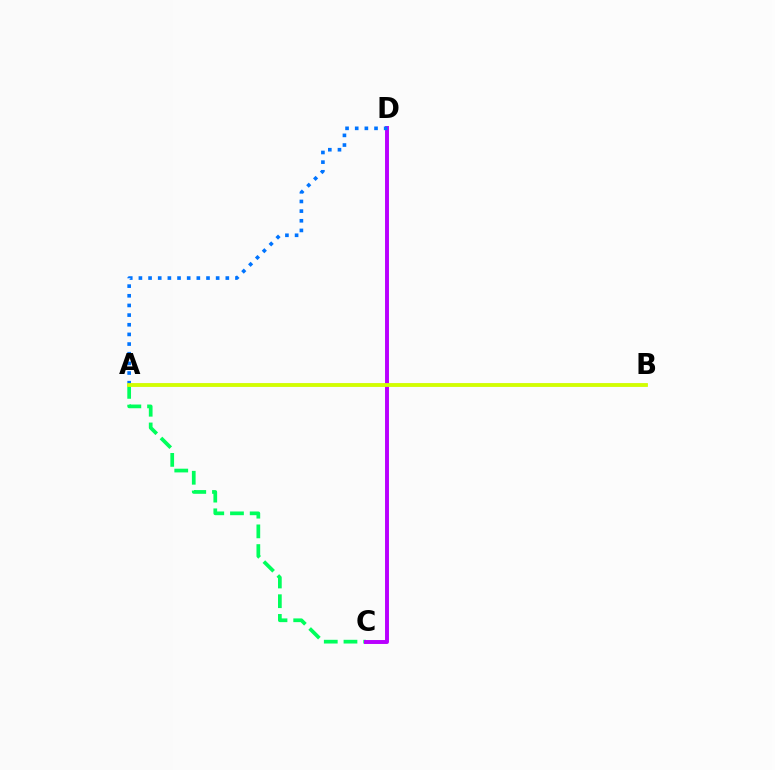{('A', 'C'): [{'color': '#00ff5c', 'line_style': 'dashed', 'thickness': 2.68}], ('C', 'D'): [{'color': '#b900ff', 'line_style': 'solid', 'thickness': 2.84}], ('A', 'D'): [{'color': '#0074ff', 'line_style': 'dotted', 'thickness': 2.62}], ('A', 'B'): [{'color': '#ff0000', 'line_style': 'solid', 'thickness': 1.64}, {'color': '#d1ff00', 'line_style': 'solid', 'thickness': 2.73}]}